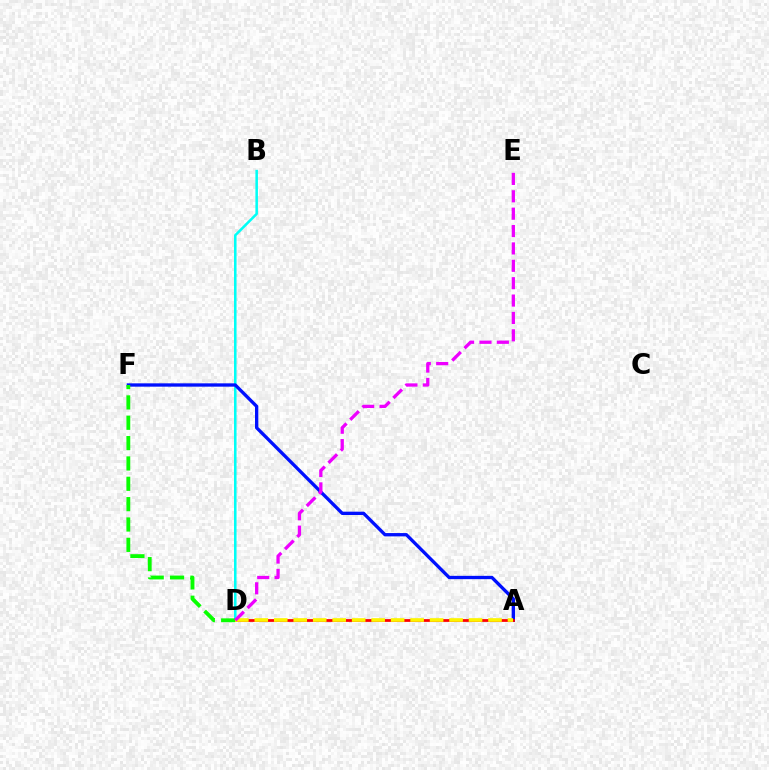{('B', 'D'): [{'color': '#00fff6', 'line_style': 'solid', 'thickness': 1.83}], ('A', 'F'): [{'color': '#0010ff', 'line_style': 'solid', 'thickness': 2.39}], ('A', 'D'): [{'color': '#ff0000', 'line_style': 'solid', 'thickness': 1.99}, {'color': '#fcf500', 'line_style': 'dashed', 'thickness': 2.65}], ('D', 'F'): [{'color': '#08ff00', 'line_style': 'dashed', 'thickness': 2.76}], ('D', 'E'): [{'color': '#ee00ff', 'line_style': 'dashed', 'thickness': 2.36}]}